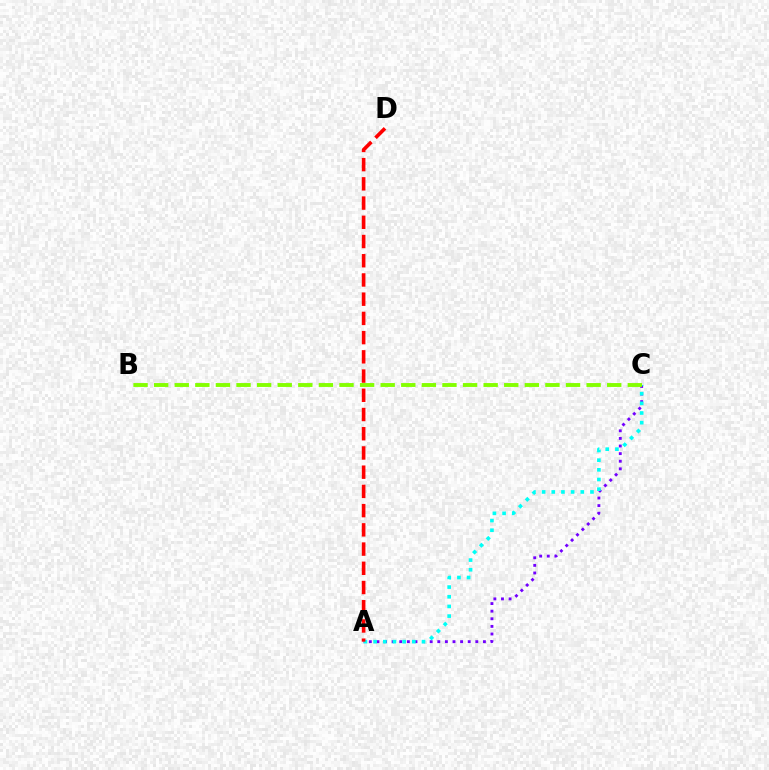{('A', 'C'): [{'color': '#7200ff', 'line_style': 'dotted', 'thickness': 2.07}, {'color': '#00fff6', 'line_style': 'dotted', 'thickness': 2.63}], ('B', 'C'): [{'color': '#84ff00', 'line_style': 'dashed', 'thickness': 2.8}], ('A', 'D'): [{'color': '#ff0000', 'line_style': 'dashed', 'thickness': 2.61}]}